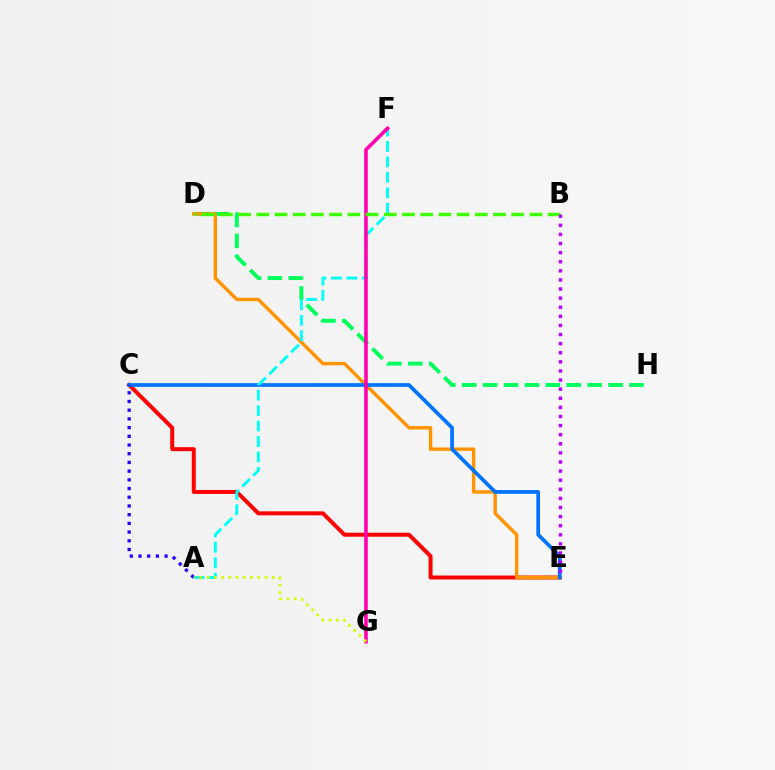{('D', 'H'): [{'color': '#00ff5c', 'line_style': 'dashed', 'thickness': 2.84}], ('C', 'E'): [{'color': '#ff0000', 'line_style': 'solid', 'thickness': 2.86}, {'color': '#0074ff', 'line_style': 'solid', 'thickness': 2.68}], ('D', 'E'): [{'color': '#ff9400', 'line_style': 'solid', 'thickness': 2.45}], ('A', 'F'): [{'color': '#00fff6', 'line_style': 'dashed', 'thickness': 2.1}], ('A', 'C'): [{'color': '#2500ff', 'line_style': 'dotted', 'thickness': 2.37}], ('F', 'G'): [{'color': '#ff00ac', 'line_style': 'solid', 'thickness': 2.58}], ('A', 'G'): [{'color': '#d1ff00', 'line_style': 'dotted', 'thickness': 1.97}], ('B', 'D'): [{'color': '#3dff00', 'line_style': 'dashed', 'thickness': 2.47}], ('B', 'E'): [{'color': '#b900ff', 'line_style': 'dotted', 'thickness': 2.47}]}